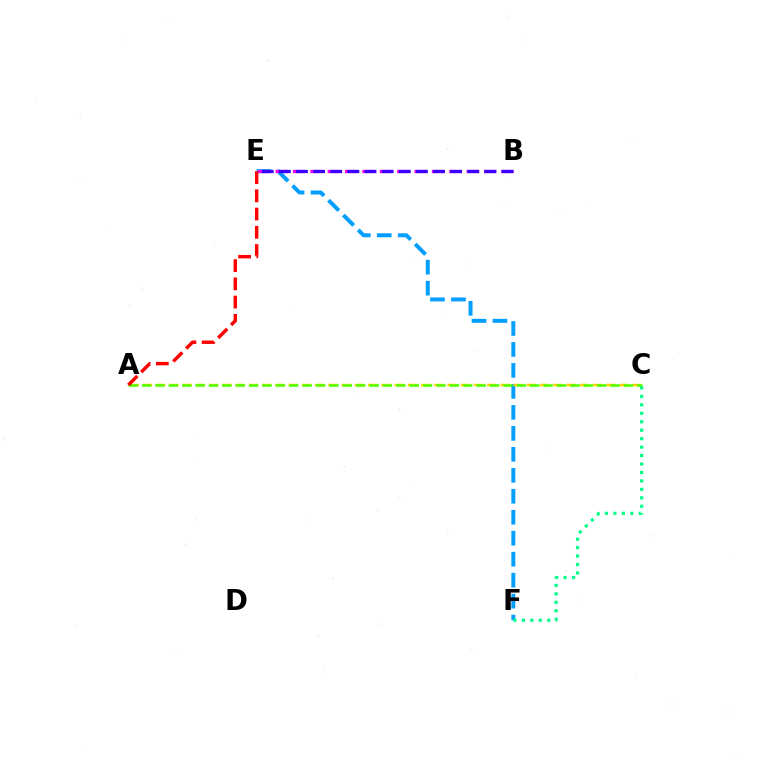{('E', 'F'): [{'color': '#009eff', 'line_style': 'dashed', 'thickness': 2.85}], ('A', 'C'): [{'color': '#ffd500', 'line_style': 'dashed', 'thickness': 1.8}, {'color': '#4fff00', 'line_style': 'dashed', 'thickness': 1.82}], ('B', 'E'): [{'color': '#ff00ed', 'line_style': 'dashed', 'thickness': 2.36}, {'color': '#3700ff', 'line_style': 'dashed', 'thickness': 2.33}], ('A', 'E'): [{'color': '#ff0000', 'line_style': 'dashed', 'thickness': 2.48}], ('C', 'F'): [{'color': '#00ff86', 'line_style': 'dotted', 'thickness': 2.3}]}